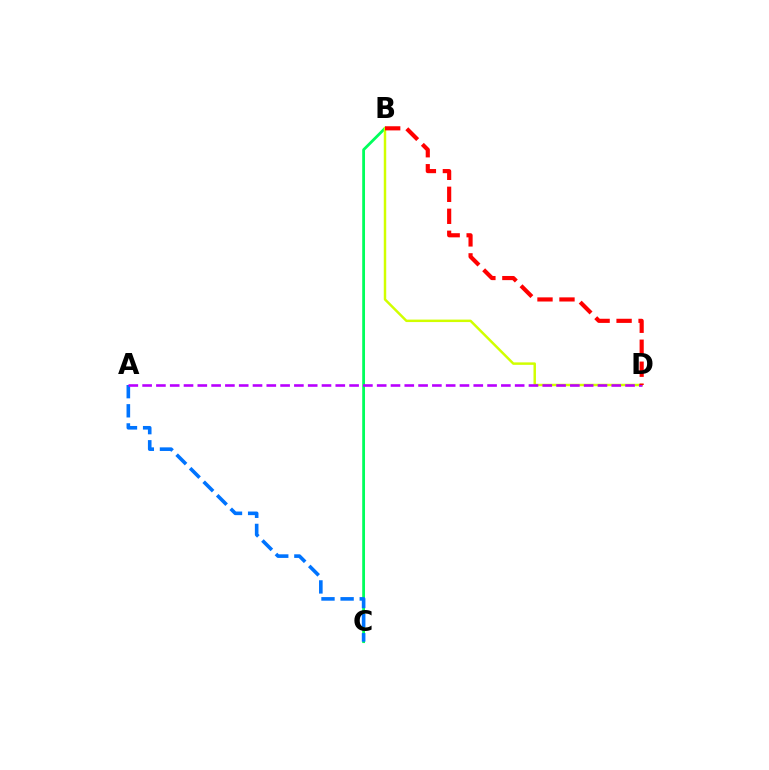{('B', 'C'): [{'color': '#00ff5c', 'line_style': 'solid', 'thickness': 2.01}], ('B', 'D'): [{'color': '#d1ff00', 'line_style': 'solid', 'thickness': 1.78}, {'color': '#ff0000', 'line_style': 'dashed', 'thickness': 2.99}], ('A', 'C'): [{'color': '#0074ff', 'line_style': 'dashed', 'thickness': 2.6}], ('A', 'D'): [{'color': '#b900ff', 'line_style': 'dashed', 'thickness': 1.87}]}